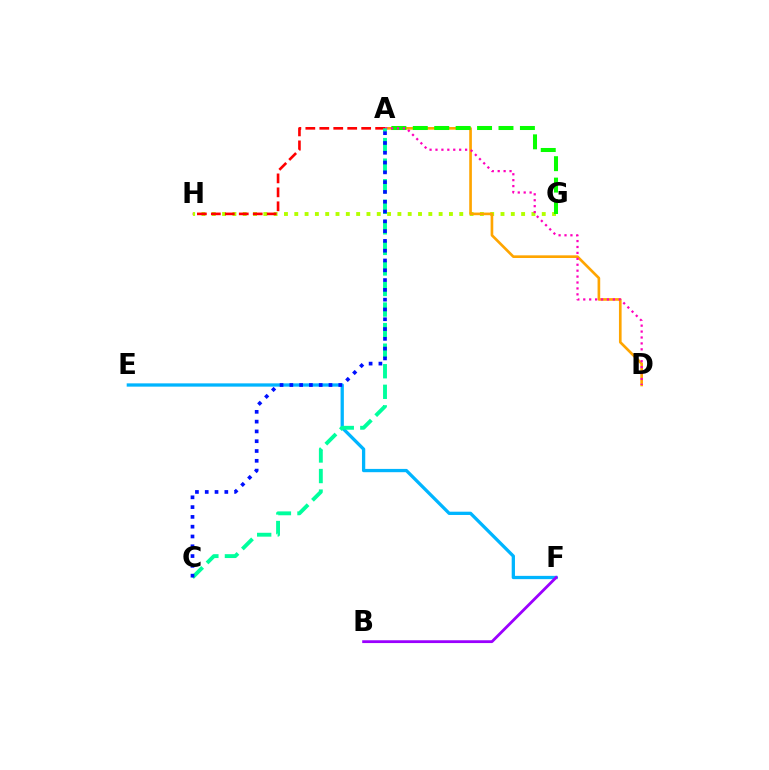{('G', 'H'): [{'color': '#b3ff00', 'line_style': 'dotted', 'thickness': 2.8}], ('A', 'D'): [{'color': '#ffa500', 'line_style': 'solid', 'thickness': 1.91}, {'color': '#ff00bd', 'line_style': 'dotted', 'thickness': 1.61}], ('A', 'H'): [{'color': '#ff0000', 'line_style': 'dashed', 'thickness': 1.9}], ('A', 'G'): [{'color': '#08ff00', 'line_style': 'dashed', 'thickness': 2.91}], ('E', 'F'): [{'color': '#00b5ff', 'line_style': 'solid', 'thickness': 2.36}], ('B', 'F'): [{'color': '#9b00ff', 'line_style': 'solid', 'thickness': 2.02}], ('A', 'C'): [{'color': '#00ff9d', 'line_style': 'dashed', 'thickness': 2.79}, {'color': '#0010ff', 'line_style': 'dotted', 'thickness': 2.66}]}